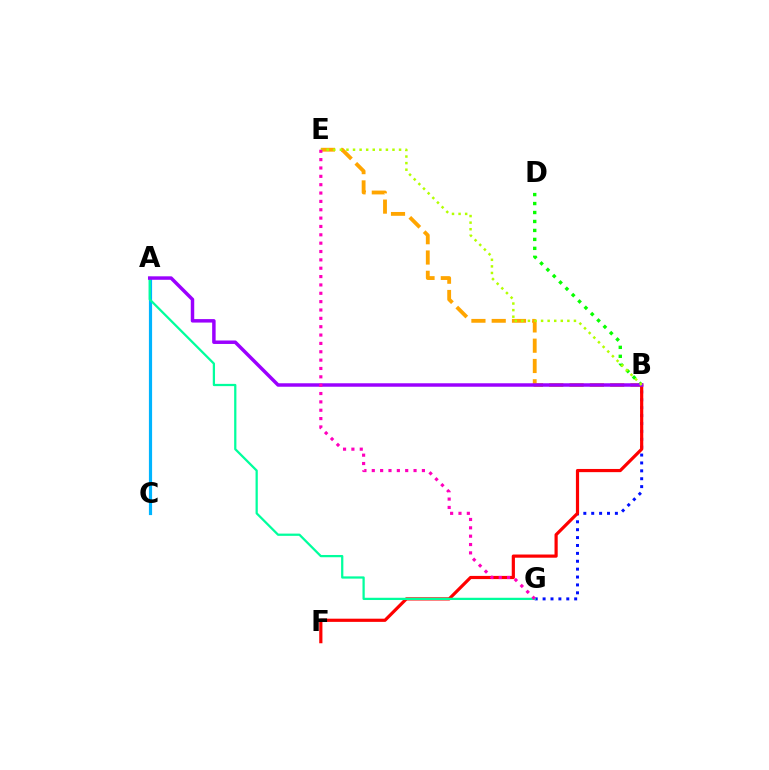{('B', 'E'): [{'color': '#ffa500', 'line_style': 'dashed', 'thickness': 2.76}, {'color': '#b3ff00', 'line_style': 'dotted', 'thickness': 1.79}], ('B', 'D'): [{'color': '#08ff00', 'line_style': 'dotted', 'thickness': 2.44}], ('B', 'G'): [{'color': '#0010ff', 'line_style': 'dotted', 'thickness': 2.14}], ('A', 'C'): [{'color': '#00b5ff', 'line_style': 'solid', 'thickness': 2.29}], ('B', 'F'): [{'color': '#ff0000', 'line_style': 'solid', 'thickness': 2.3}], ('A', 'G'): [{'color': '#00ff9d', 'line_style': 'solid', 'thickness': 1.62}], ('A', 'B'): [{'color': '#9b00ff', 'line_style': 'solid', 'thickness': 2.5}], ('E', 'G'): [{'color': '#ff00bd', 'line_style': 'dotted', 'thickness': 2.27}]}